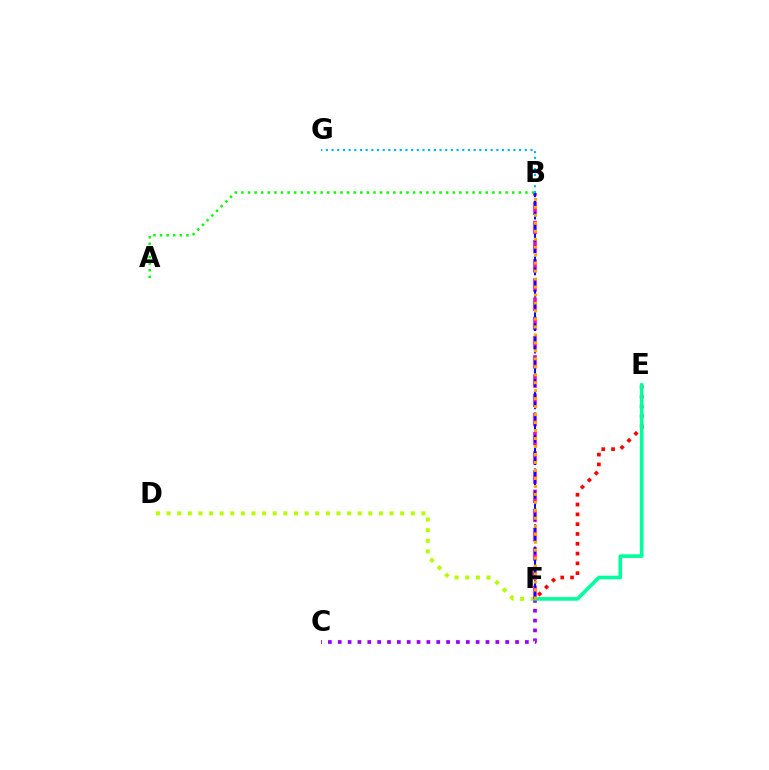{('D', 'F'): [{'color': '#b3ff00', 'line_style': 'dotted', 'thickness': 2.88}], ('C', 'F'): [{'color': '#9b00ff', 'line_style': 'dotted', 'thickness': 2.68}], ('A', 'B'): [{'color': '#08ff00', 'line_style': 'dotted', 'thickness': 1.79}], ('B', 'G'): [{'color': '#00b5ff', 'line_style': 'dotted', 'thickness': 1.54}], ('E', 'F'): [{'color': '#ff0000', 'line_style': 'dotted', 'thickness': 2.66}, {'color': '#00ff9d', 'line_style': 'solid', 'thickness': 2.62}], ('B', 'F'): [{'color': '#ff00bd', 'line_style': 'dashed', 'thickness': 2.61}, {'color': '#0010ff', 'line_style': 'dashed', 'thickness': 1.52}, {'color': '#ffa500', 'line_style': 'dotted', 'thickness': 2.17}]}